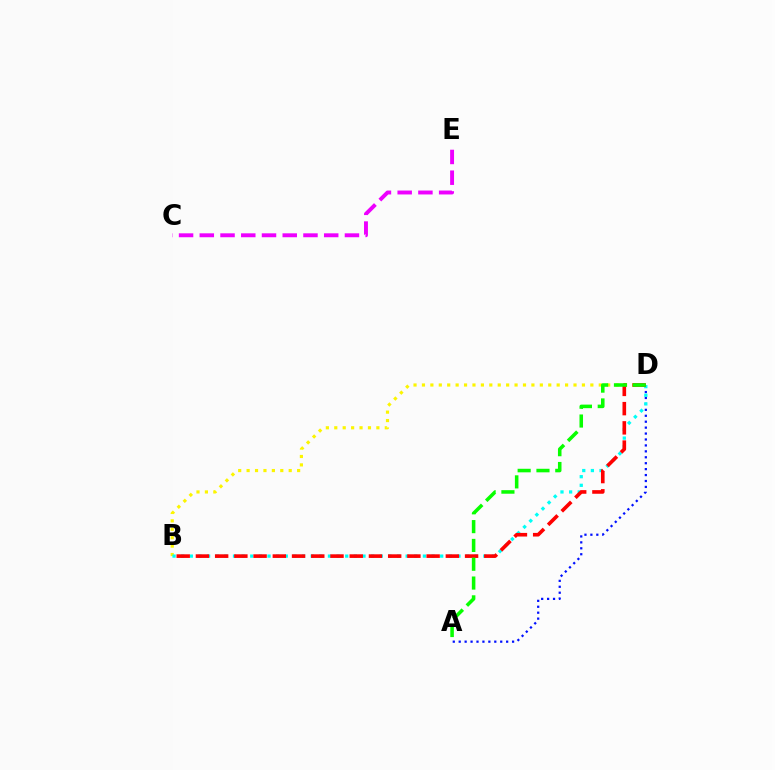{('B', 'D'): [{'color': '#fcf500', 'line_style': 'dotted', 'thickness': 2.29}, {'color': '#00fff6', 'line_style': 'dotted', 'thickness': 2.35}, {'color': '#ff0000', 'line_style': 'dashed', 'thickness': 2.61}], ('A', 'D'): [{'color': '#0010ff', 'line_style': 'dotted', 'thickness': 1.61}, {'color': '#08ff00', 'line_style': 'dashed', 'thickness': 2.56}], ('C', 'E'): [{'color': '#ee00ff', 'line_style': 'dashed', 'thickness': 2.82}]}